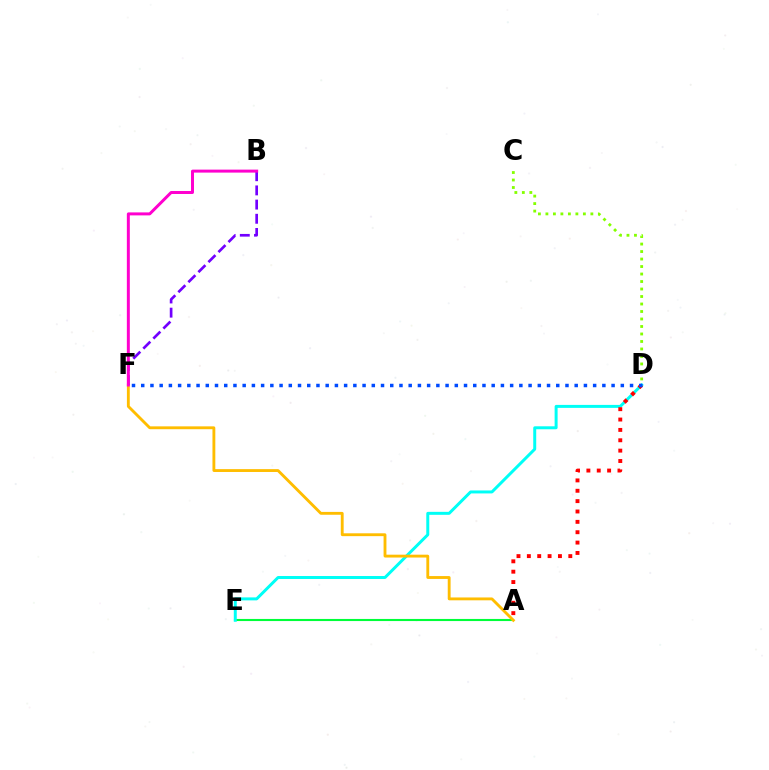{('A', 'E'): [{'color': '#00ff39', 'line_style': 'solid', 'thickness': 1.52}], ('D', 'E'): [{'color': '#00fff6', 'line_style': 'solid', 'thickness': 2.14}], ('A', 'D'): [{'color': '#ff0000', 'line_style': 'dotted', 'thickness': 2.82}], ('D', 'F'): [{'color': '#004bff', 'line_style': 'dotted', 'thickness': 2.51}], ('A', 'F'): [{'color': '#ffbd00', 'line_style': 'solid', 'thickness': 2.05}], ('C', 'D'): [{'color': '#84ff00', 'line_style': 'dotted', 'thickness': 2.04}], ('B', 'F'): [{'color': '#7200ff', 'line_style': 'dashed', 'thickness': 1.93}, {'color': '#ff00cf', 'line_style': 'solid', 'thickness': 2.15}]}